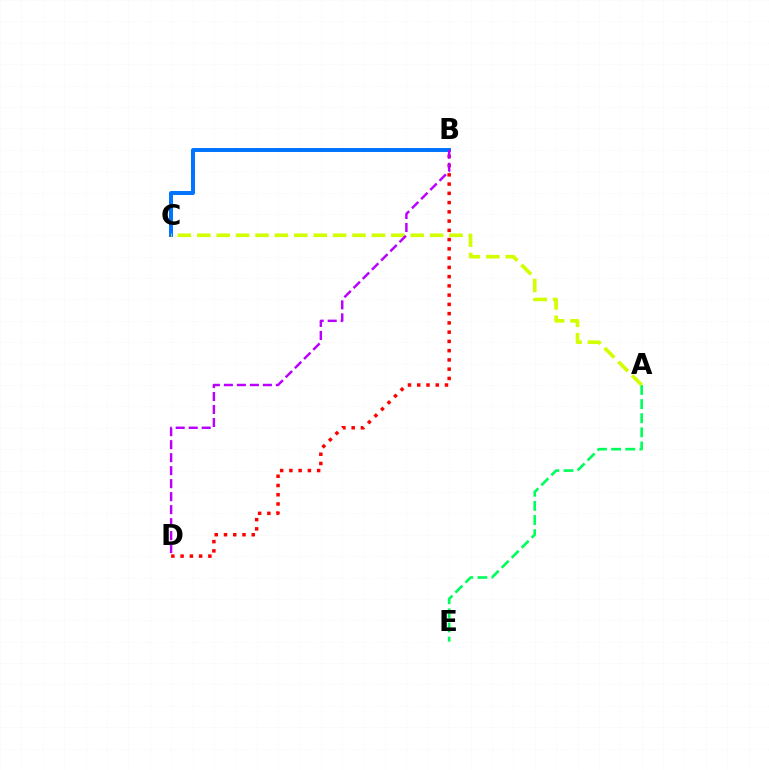{('B', 'C'): [{'color': '#0074ff', 'line_style': 'solid', 'thickness': 2.85}], ('B', 'D'): [{'color': '#ff0000', 'line_style': 'dotted', 'thickness': 2.51}, {'color': '#b900ff', 'line_style': 'dashed', 'thickness': 1.77}], ('A', 'E'): [{'color': '#00ff5c', 'line_style': 'dashed', 'thickness': 1.92}], ('A', 'C'): [{'color': '#d1ff00', 'line_style': 'dashed', 'thickness': 2.64}]}